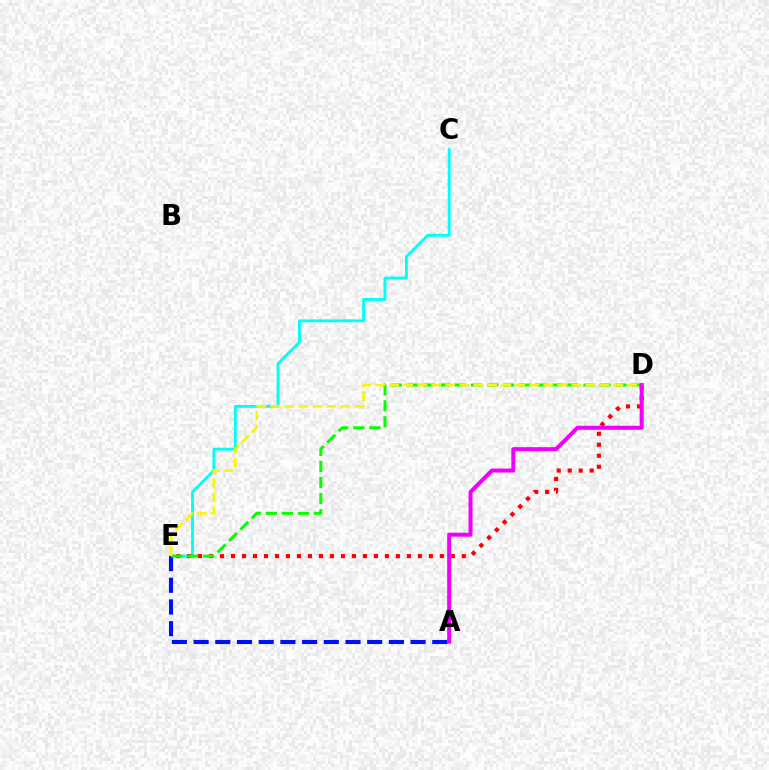{('C', 'E'): [{'color': '#00fff6', 'line_style': 'solid', 'thickness': 2.07}], ('D', 'E'): [{'color': '#ff0000', 'line_style': 'dotted', 'thickness': 2.99}, {'color': '#08ff00', 'line_style': 'dashed', 'thickness': 2.18}, {'color': '#fcf500', 'line_style': 'dashed', 'thickness': 1.9}], ('A', 'E'): [{'color': '#0010ff', 'line_style': 'dashed', 'thickness': 2.95}], ('A', 'D'): [{'color': '#ee00ff', 'line_style': 'solid', 'thickness': 2.88}]}